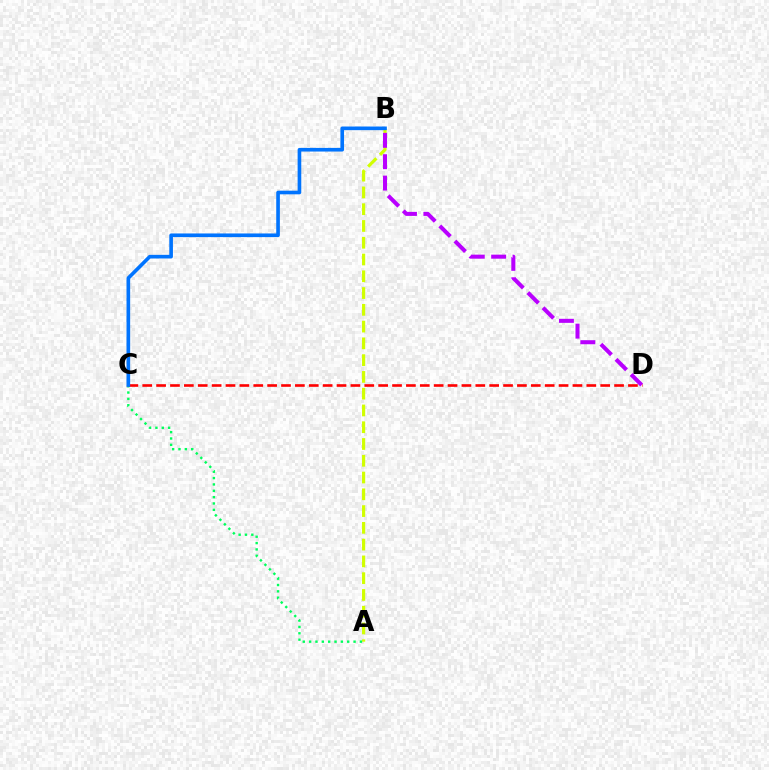{('A', 'B'): [{'color': '#d1ff00', 'line_style': 'dashed', 'thickness': 2.28}], ('B', 'D'): [{'color': '#b900ff', 'line_style': 'dashed', 'thickness': 2.9}], ('A', 'C'): [{'color': '#00ff5c', 'line_style': 'dotted', 'thickness': 1.73}], ('C', 'D'): [{'color': '#ff0000', 'line_style': 'dashed', 'thickness': 1.89}], ('B', 'C'): [{'color': '#0074ff', 'line_style': 'solid', 'thickness': 2.62}]}